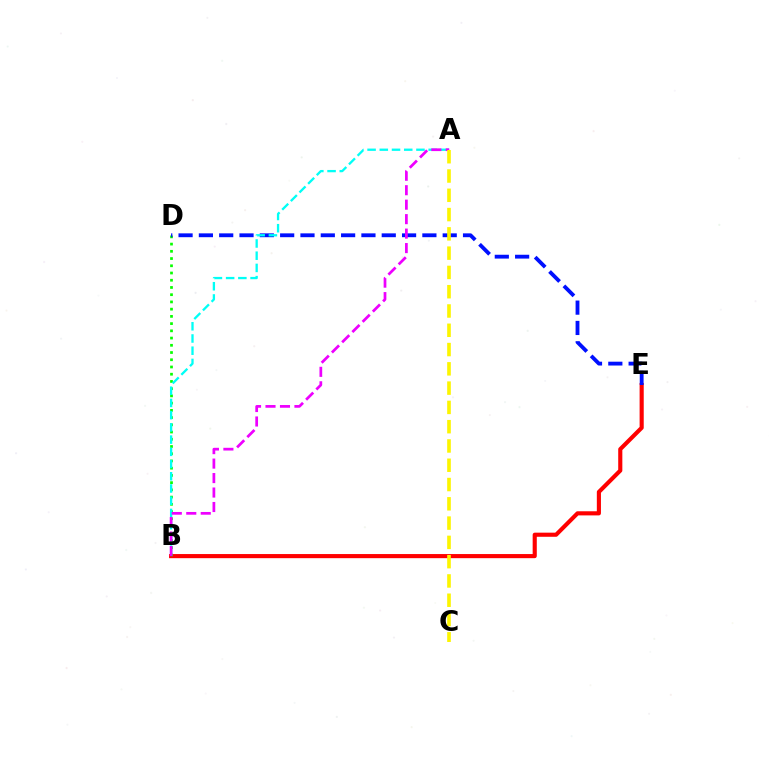{('B', 'E'): [{'color': '#ff0000', 'line_style': 'solid', 'thickness': 2.97}], ('B', 'D'): [{'color': '#08ff00', 'line_style': 'dotted', 'thickness': 1.96}], ('D', 'E'): [{'color': '#0010ff', 'line_style': 'dashed', 'thickness': 2.76}], ('A', 'B'): [{'color': '#00fff6', 'line_style': 'dashed', 'thickness': 1.66}, {'color': '#ee00ff', 'line_style': 'dashed', 'thickness': 1.97}], ('A', 'C'): [{'color': '#fcf500', 'line_style': 'dashed', 'thickness': 2.62}]}